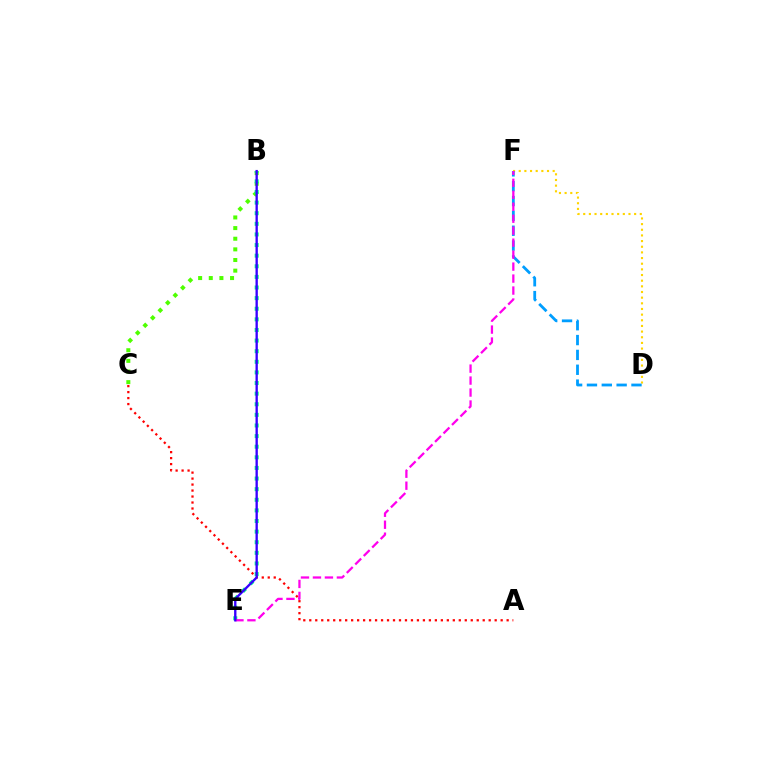{('B', 'C'): [{'color': '#4fff00', 'line_style': 'dotted', 'thickness': 2.89}], ('D', 'F'): [{'color': '#ffd500', 'line_style': 'dotted', 'thickness': 1.54}, {'color': '#009eff', 'line_style': 'dashed', 'thickness': 2.02}], ('B', 'E'): [{'color': '#00ff86', 'line_style': 'dotted', 'thickness': 2.88}, {'color': '#3700ff', 'line_style': 'solid', 'thickness': 1.68}], ('E', 'F'): [{'color': '#ff00ed', 'line_style': 'dashed', 'thickness': 1.63}], ('A', 'C'): [{'color': '#ff0000', 'line_style': 'dotted', 'thickness': 1.63}]}